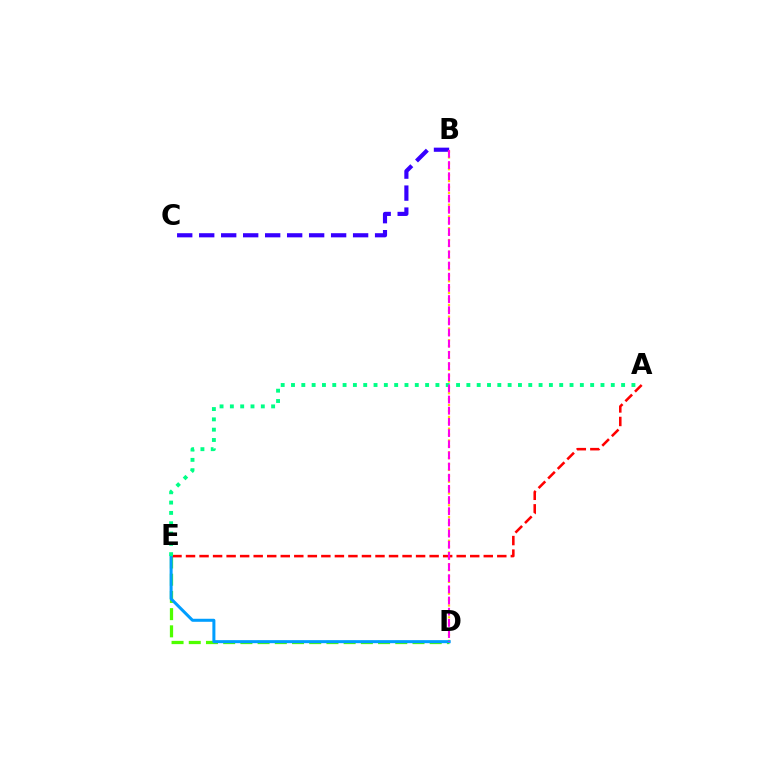{('B', 'C'): [{'color': '#3700ff', 'line_style': 'dashed', 'thickness': 2.99}], ('B', 'D'): [{'color': '#ffd500', 'line_style': 'dotted', 'thickness': 1.6}, {'color': '#ff00ed', 'line_style': 'dashed', 'thickness': 1.52}], ('D', 'E'): [{'color': '#4fff00', 'line_style': 'dashed', 'thickness': 2.34}, {'color': '#009eff', 'line_style': 'solid', 'thickness': 2.18}], ('A', 'E'): [{'color': '#ff0000', 'line_style': 'dashed', 'thickness': 1.84}, {'color': '#00ff86', 'line_style': 'dotted', 'thickness': 2.8}]}